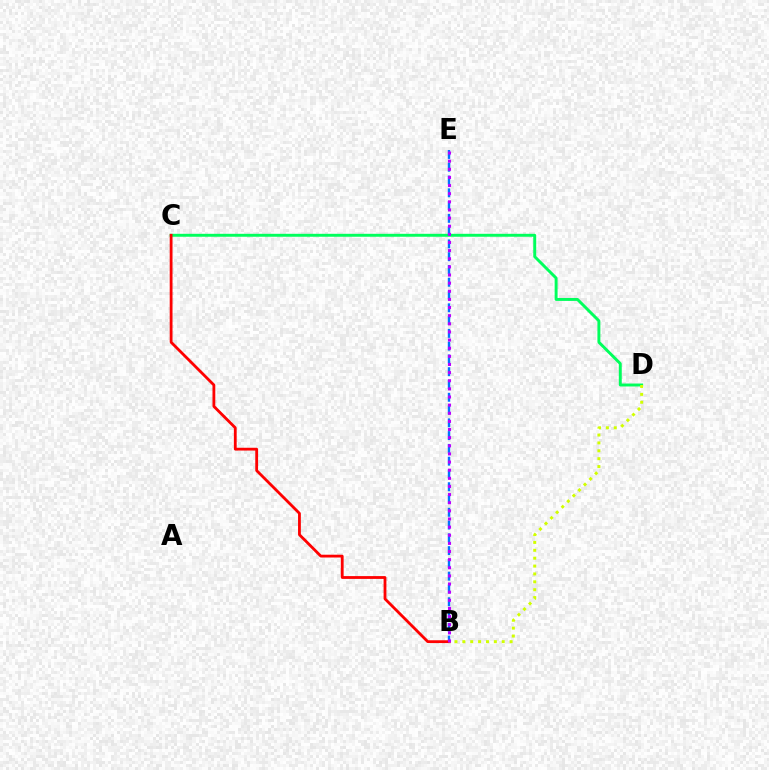{('C', 'D'): [{'color': '#00ff5c', 'line_style': 'solid', 'thickness': 2.11}], ('B', 'E'): [{'color': '#0074ff', 'line_style': 'dashed', 'thickness': 1.74}, {'color': '#b900ff', 'line_style': 'dotted', 'thickness': 2.21}], ('B', 'C'): [{'color': '#ff0000', 'line_style': 'solid', 'thickness': 2.02}], ('B', 'D'): [{'color': '#d1ff00', 'line_style': 'dotted', 'thickness': 2.14}]}